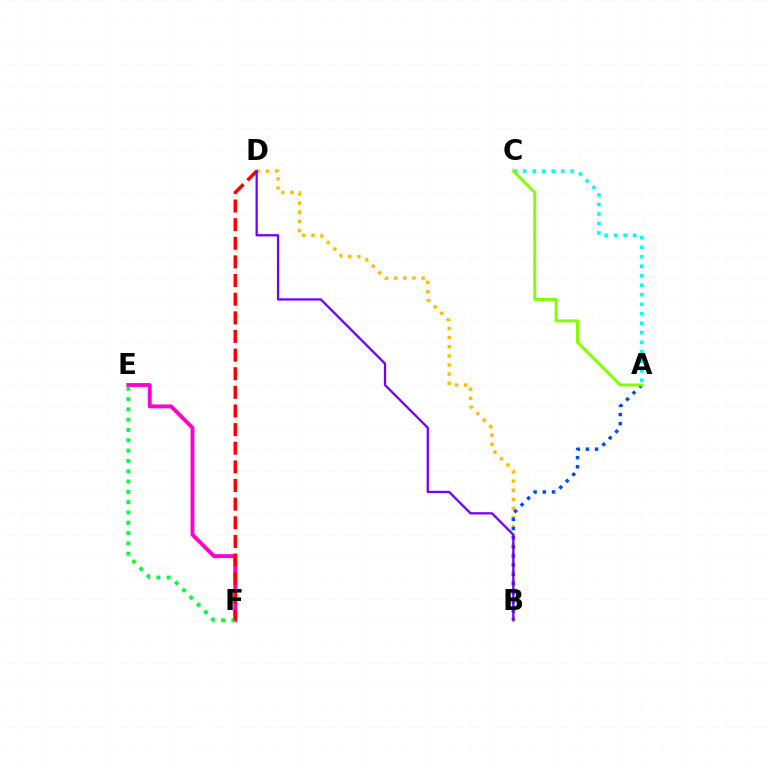{('B', 'D'): [{'color': '#ffbd00', 'line_style': 'dotted', 'thickness': 2.48}, {'color': '#7200ff', 'line_style': 'solid', 'thickness': 1.64}], ('E', 'F'): [{'color': '#ff00cf', 'line_style': 'solid', 'thickness': 2.8}, {'color': '#00ff39', 'line_style': 'dotted', 'thickness': 2.8}], ('A', 'B'): [{'color': '#004bff', 'line_style': 'dotted', 'thickness': 2.49}], ('A', 'C'): [{'color': '#00fff6', 'line_style': 'dotted', 'thickness': 2.58}, {'color': '#84ff00', 'line_style': 'solid', 'thickness': 2.15}], ('D', 'F'): [{'color': '#ff0000', 'line_style': 'dashed', 'thickness': 2.53}]}